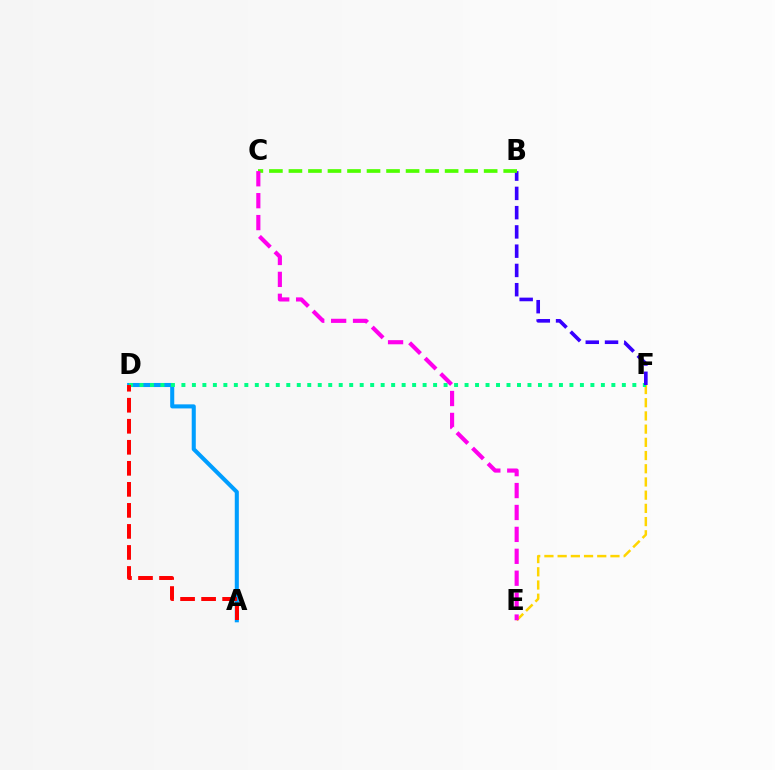{('E', 'F'): [{'color': '#ffd500', 'line_style': 'dashed', 'thickness': 1.79}], ('A', 'D'): [{'color': '#009eff', 'line_style': 'solid', 'thickness': 2.93}, {'color': '#ff0000', 'line_style': 'dashed', 'thickness': 2.86}], ('D', 'F'): [{'color': '#00ff86', 'line_style': 'dotted', 'thickness': 2.85}], ('B', 'F'): [{'color': '#3700ff', 'line_style': 'dashed', 'thickness': 2.62}], ('B', 'C'): [{'color': '#4fff00', 'line_style': 'dashed', 'thickness': 2.65}], ('C', 'E'): [{'color': '#ff00ed', 'line_style': 'dashed', 'thickness': 2.98}]}